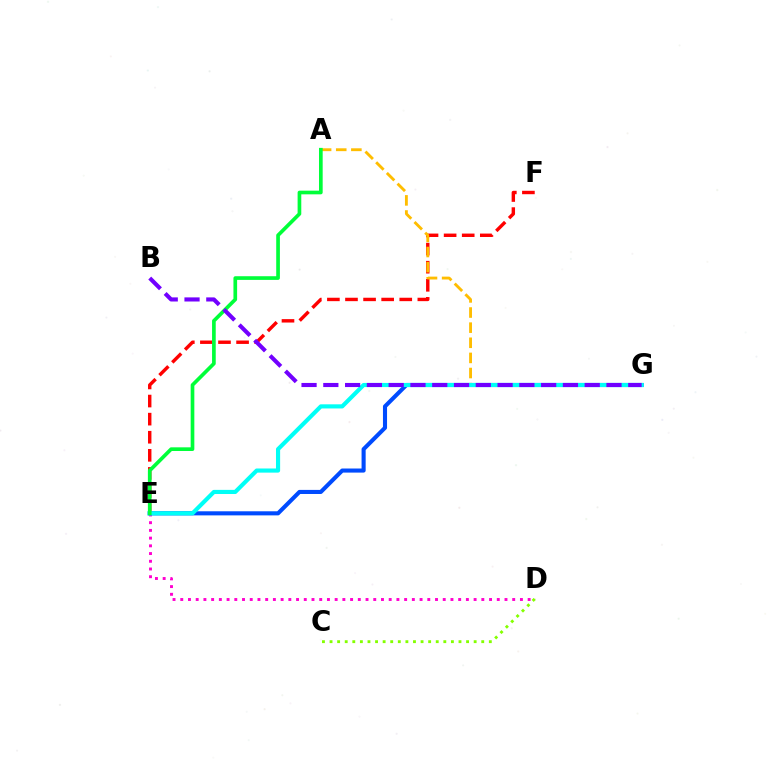{('E', 'F'): [{'color': '#ff0000', 'line_style': 'dashed', 'thickness': 2.46}], ('D', 'E'): [{'color': '#ff00cf', 'line_style': 'dotted', 'thickness': 2.1}], ('A', 'G'): [{'color': '#ffbd00', 'line_style': 'dashed', 'thickness': 2.05}], ('E', 'G'): [{'color': '#004bff', 'line_style': 'solid', 'thickness': 2.94}, {'color': '#00fff6', 'line_style': 'solid', 'thickness': 2.98}], ('A', 'E'): [{'color': '#00ff39', 'line_style': 'solid', 'thickness': 2.65}], ('B', 'G'): [{'color': '#7200ff', 'line_style': 'dashed', 'thickness': 2.96}], ('C', 'D'): [{'color': '#84ff00', 'line_style': 'dotted', 'thickness': 2.06}]}